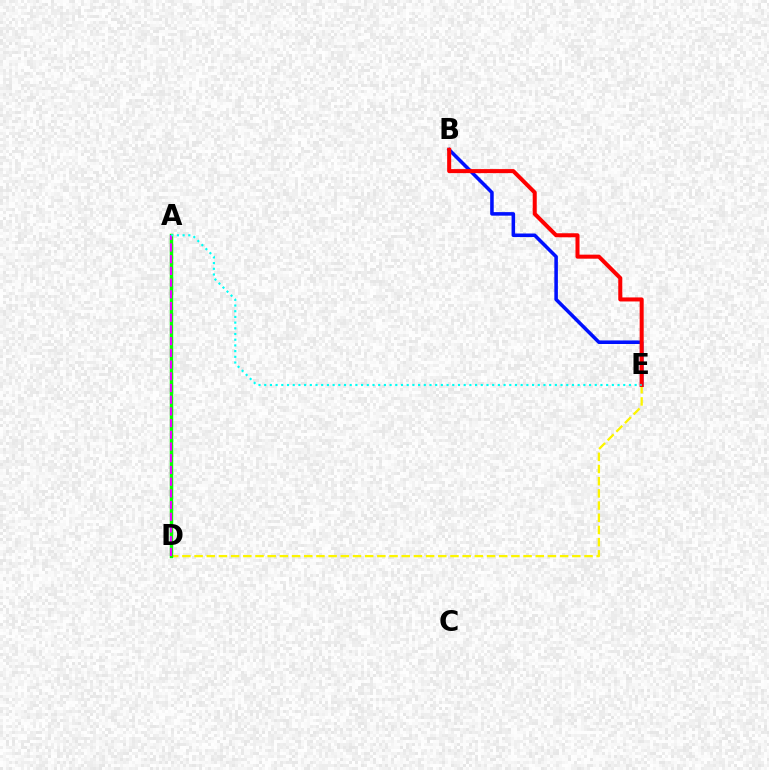{('D', 'E'): [{'color': '#fcf500', 'line_style': 'dashed', 'thickness': 1.66}], ('A', 'D'): [{'color': '#08ff00', 'line_style': 'solid', 'thickness': 2.49}, {'color': '#ee00ff', 'line_style': 'dashed', 'thickness': 1.59}], ('B', 'E'): [{'color': '#0010ff', 'line_style': 'solid', 'thickness': 2.55}, {'color': '#ff0000', 'line_style': 'solid', 'thickness': 2.9}], ('A', 'E'): [{'color': '#00fff6', 'line_style': 'dotted', 'thickness': 1.55}]}